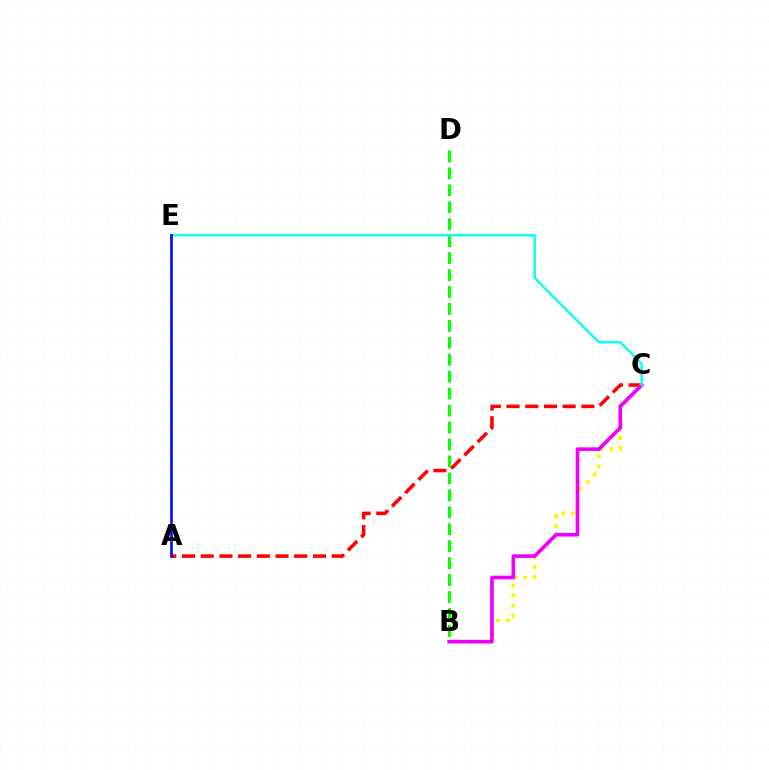{('A', 'C'): [{'color': '#ff0000', 'line_style': 'dashed', 'thickness': 2.54}], ('B', 'C'): [{'color': '#fcf500', 'line_style': 'dotted', 'thickness': 2.71}, {'color': '#ee00ff', 'line_style': 'solid', 'thickness': 2.61}], ('B', 'D'): [{'color': '#08ff00', 'line_style': 'dashed', 'thickness': 2.3}], ('C', 'E'): [{'color': '#00fff6', 'line_style': 'solid', 'thickness': 1.68}], ('A', 'E'): [{'color': '#0010ff', 'line_style': 'solid', 'thickness': 1.94}]}